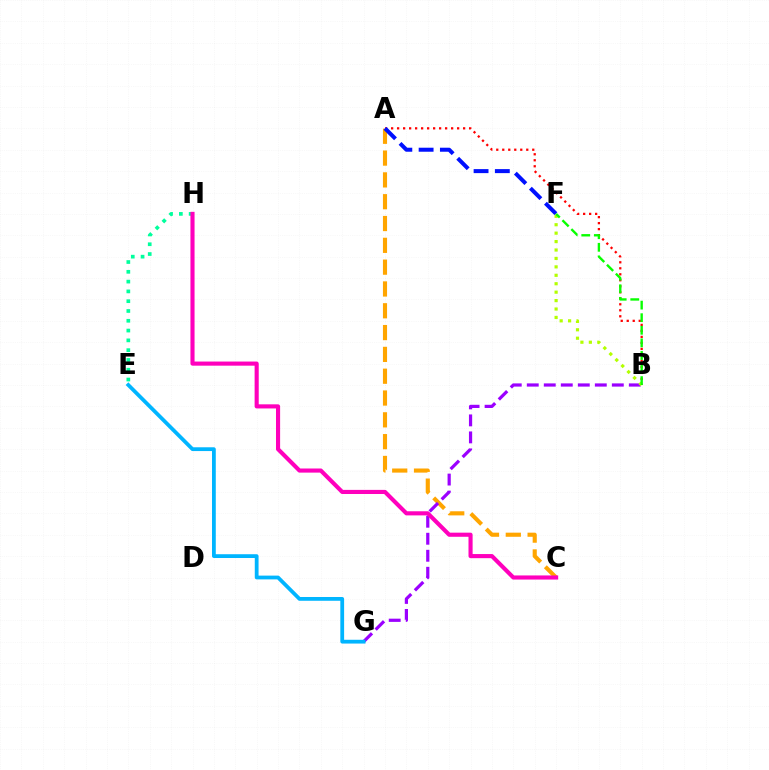{('E', 'H'): [{'color': '#00ff9d', 'line_style': 'dotted', 'thickness': 2.66}], ('A', 'C'): [{'color': '#ffa500', 'line_style': 'dashed', 'thickness': 2.96}], ('A', 'B'): [{'color': '#ff0000', 'line_style': 'dotted', 'thickness': 1.63}], ('B', 'G'): [{'color': '#9b00ff', 'line_style': 'dashed', 'thickness': 2.31}], ('E', 'G'): [{'color': '#00b5ff', 'line_style': 'solid', 'thickness': 2.72}], ('A', 'F'): [{'color': '#0010ff', 'line_style': 'dashed', 'thickness': 2.89}], ('B', 'F'): [{'color': '#b3ff00', 'line_style': 'dotted', 'thickness': 2.29}, {'color': '#08ff00', 'line_style': 'dashed', 'thickness': 1.71}], ('C', 'H'): [{'color': '#ff00bd', 'line_style': 'solid', 'thickness': 2.96}]}